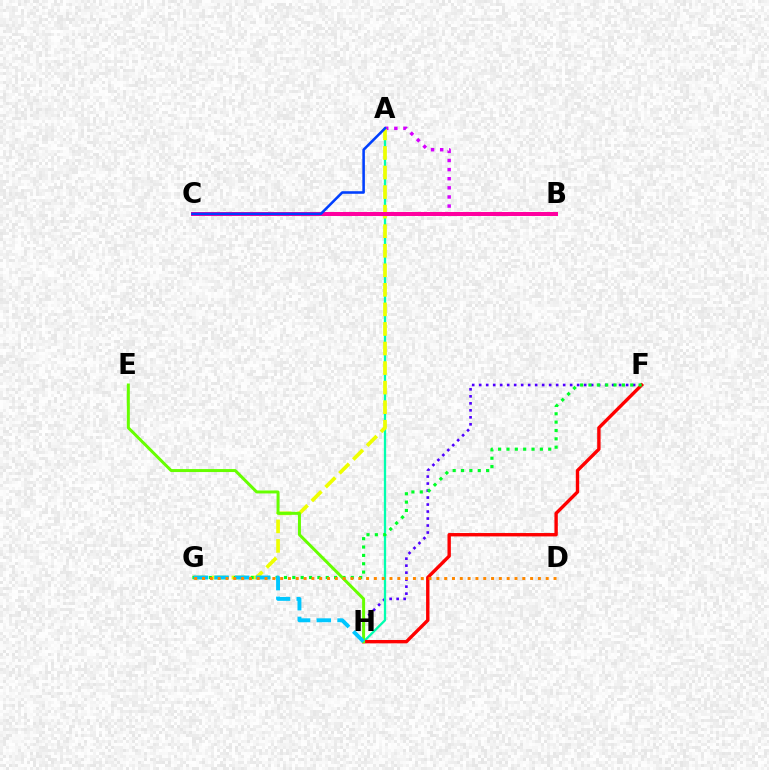{('F', 'H'): [{'color': '#4f00ff', 'line_style': 'dotted', 'thickness': 1.9}, {'color': '#ff0000', 'line_style': 'solid', 'thickness': 2.43}], ('A', 'H'): [{'color': '#00ffaf', 'line_style': 'solid', 'thickness': 1.65}], ('A', 'B'): [{'color': '#d600ff', 'line_style': 'dotted', 'thickness': 2.48}], ('A', 'G'): [{'color': '#eeff00', 'line_style': 'dashed', 'thickness': 2.66}], ('B', 'C'): [{'color': '#ff00a0', 'line_style': 'solid', 'thickness': 2.87}], ('F', 'G'): [{'color': '#00ff27', 'line_style': 'dotted', 'thickness': 2.27}], ('E', 'H'): [{'color': '#66ff00', 'line_style': 'solid', 'thickness': 2.15}], ('G', 'H'): [{'color': '#00c7ff', 'line_style': 'dashed', 'thickness': 2.81}], ('D', 'G'): [{'color': '#ff8800', 'line_style': 'dotted', 'thickness': 2.12}], ('A', 'C'): [{'color': '#003fff', 'line_style': 'solid', 'thickness': 1.84}]}